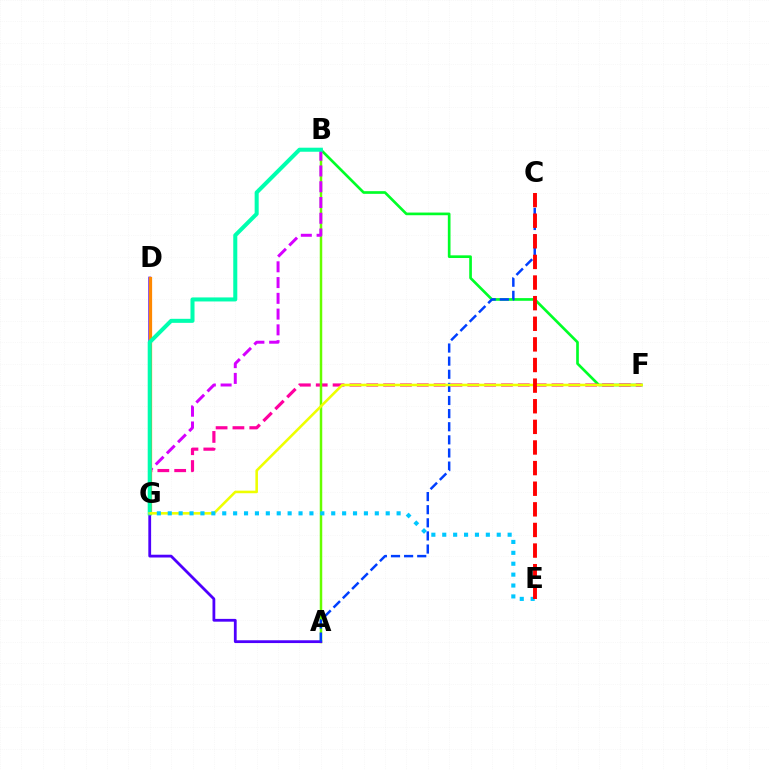{('B', 'F'): [{'color': '#00ff27', 'line_style': 'solid', 'thickness': 1.92}], ('F', 'G'): [{'color': '#ff00a0', 'line_style': 'dashed', 'thickness': 2.29}, {'color': '#eeff00', 'line_style': 'solid', 'thickness': 1.85}], ('A', 'B'): [{'color': '#66ff00', 'line_style': 'solid', 'thickness': 1.79}], ('B', 'G'): [{'color': '#d600ff', 'line_style': 'dashed', 'thickness': 2.14}, {'color': '#00ffaf', 'line_style': 'solid', 'thickness': 2.91}], ('A', 'D'): [{'color': '#4f00ff', 'line_style': 'solid', 'thickness': 2.01}], ('D', 'G'): [{'color': '#ff8800', 'line_style': 'solid', 'thickness': 2.33}], ('A', 'C'): [{'color': '#003fff', 'line_style': 'dashed', 'thickness': 1.78}], ('E', 'G'): [{'color': '#00c7ff', 'line_style': 'dotted', 'thickness': 2.96}], ('C', 'E'): [{'color': '#ff0000', 'line_style': 'dashed', 'thickness': 2.8}]}